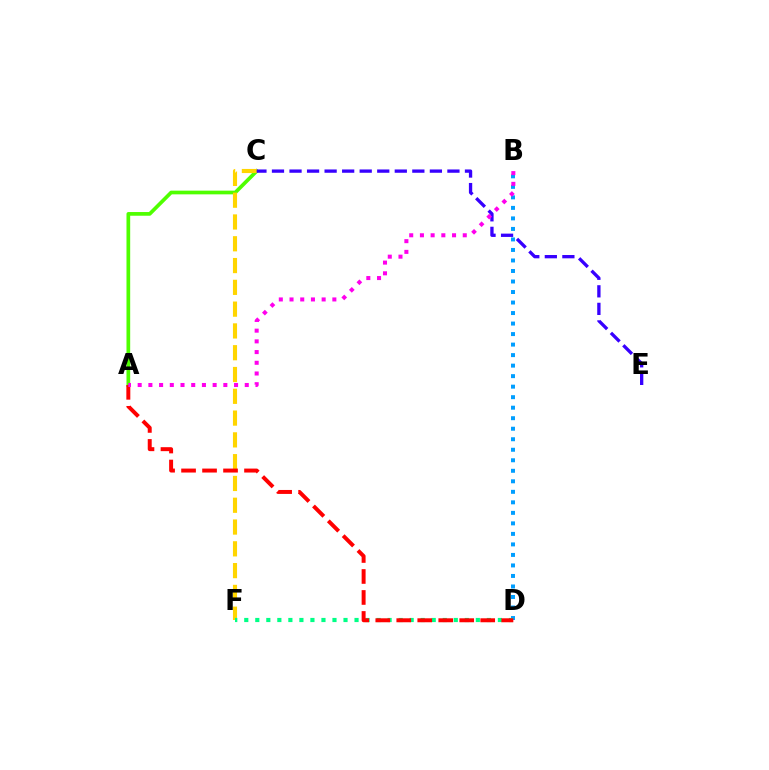{('A', 'C'): [{'color': '#4fff00', 'line_style': 'solid', 'thickness': 2.66}], ('C', 'F'): [{'color': '#ffd500', 'line_style': 'dashed', 'thickness': 2.96}], ('C', 'E'): [{'color': '#3700ff', 'line_style': 'dashed', 'thickness': 2.38}], ('B', 'D'): [{'color': '#009eff', 'line_style': 'dotted', 'thickness': 2.86}], ('D', 'F'): [{'color': '#00ff86', 'line_style': 'dotted', 'thickness': 3.0}], ('A', 'D'): [{'color': '#ff0000', 'line_style': 'dashed', 'thickness': 2.85}], ('A', 'B'): [{'color': '#ff00ed', 'line_style': 'dotted', 'thickness': 2.91}]}